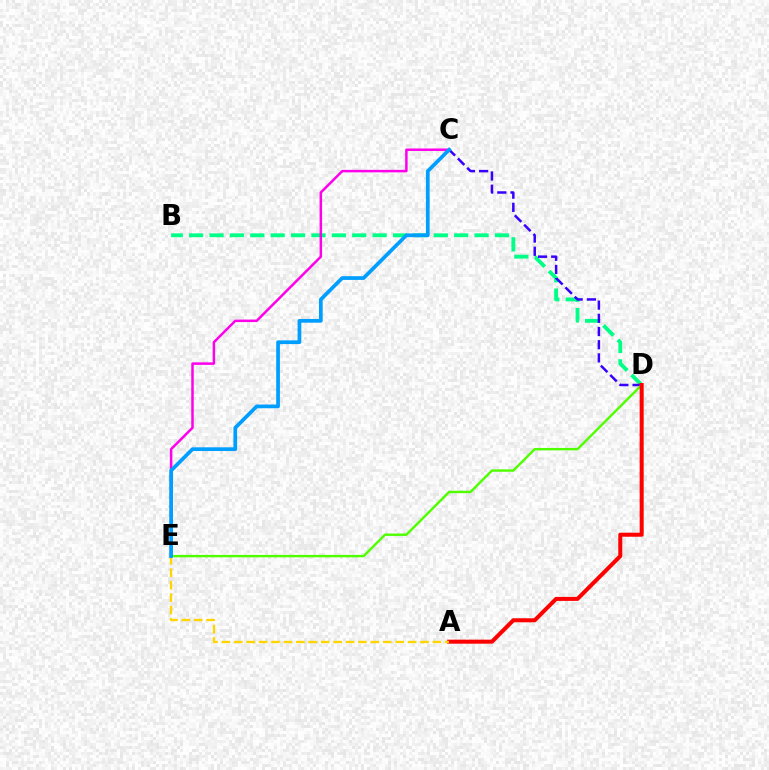{('B', 'D'): [{'color': '#00ff86', 'line_style': 'dashed', 'thickness': 2.77}], ('C', 'D'): [{'color': '#3700ff', 'line_style': 'dashed', 'thickness': 1.79}], ('C', 'E'): [{'color': '#ff00ed', 'line_style': 'solid', 'thickness': 1.79}, {'color': '#009eff', 'line_style': 'solid', 'thickness': 2.68}], ('D', 'E'): [{'color': '#4fff00', 'line_style': 'solid', 'thickness': 1.74}], ('A', 'D'): [{'color': '#ff0000', 'line_style': 'solid', 'thickness': 2.9}], ('A', 'E'): [{'color': '#ffd500', 'line_style': 'dashed', 'thickness': 1.69}]}